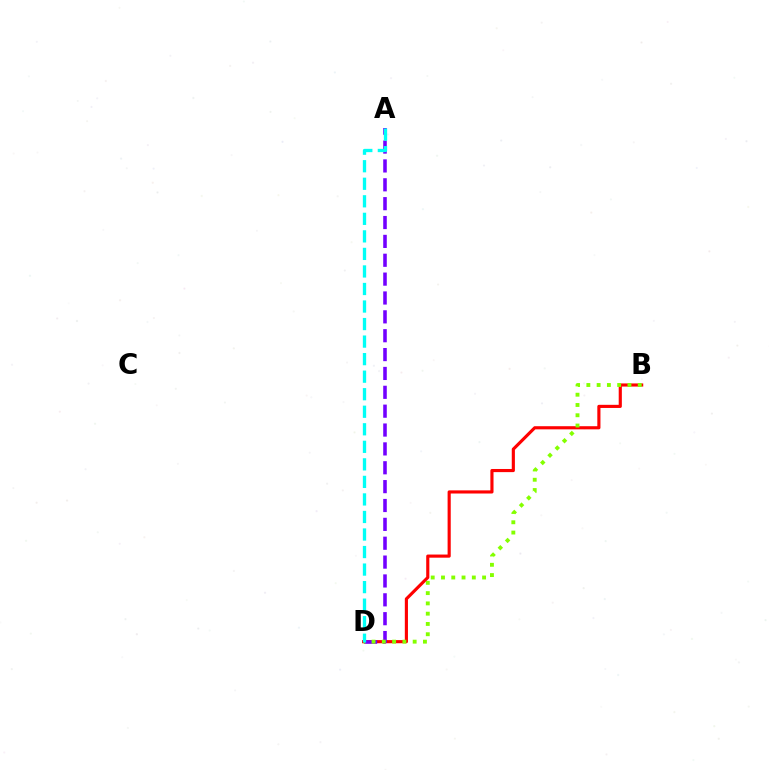{('B', 'D'): [{'color': '#ff0000', 'line_style': 'solid', 'thickness': 2.26}, {'color': '#84ff00', 'line_style': 'dotted', 'thickness': 2.79}], ('A', 'D'): [{'color': '#7200ff', 'line_style': 'dashed', 'thickness': 2.56}, {'color': '#00fff6', 'line_style': 'dashed', 'thickness': 2.38}]}